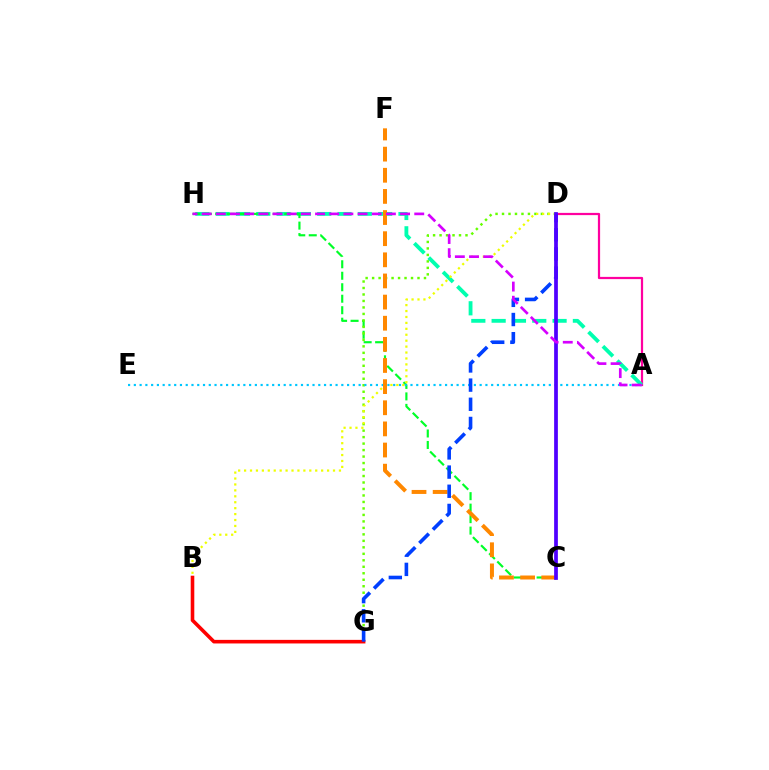{('A', 'D'): [{'color': '#ff00a0', 'line_style': 'solid', 'thickness': 1.6}], ('A', 'H'): [{'color': '#00ffaf', 'line_style': 'dashed', 'thickness': 2.76}, {'color': '#d600ff', 'line_style': 'dashed', 'thickness': 1.93}], ('C', 'H'): [{'color': '#00ff27', 'line_style': 'dashed', 'thickness': 1.56}], ('D', 'G'): [{'color': '#66ff00', 'line_style': 'dotted', 'thickness': 1.76}, {'color': '#003fff', 'line_style': 'dashed', 'thickness': 2.6}], ('A', 'E'): [{'color': '#00c7ff', 'line_style': 'dotted', 'thickness': 1.57}], ('B', 'D'): [{'color': '#eeff00', 'line_style': 'dotted', 'thickness': 1.61}], ('B', 'G'): [{'color': '#ff0000', 'line_style': 'solid', 'thickness': 2.59}], ('C', 'F'): [{'color': '#ff8800', 'line_style': 'dashed', 'thickness': 2.87}], ('C', 'D'): [{'color': '#4f00ff', 'line_style': 'solid', 'thickness': 2.69}]}